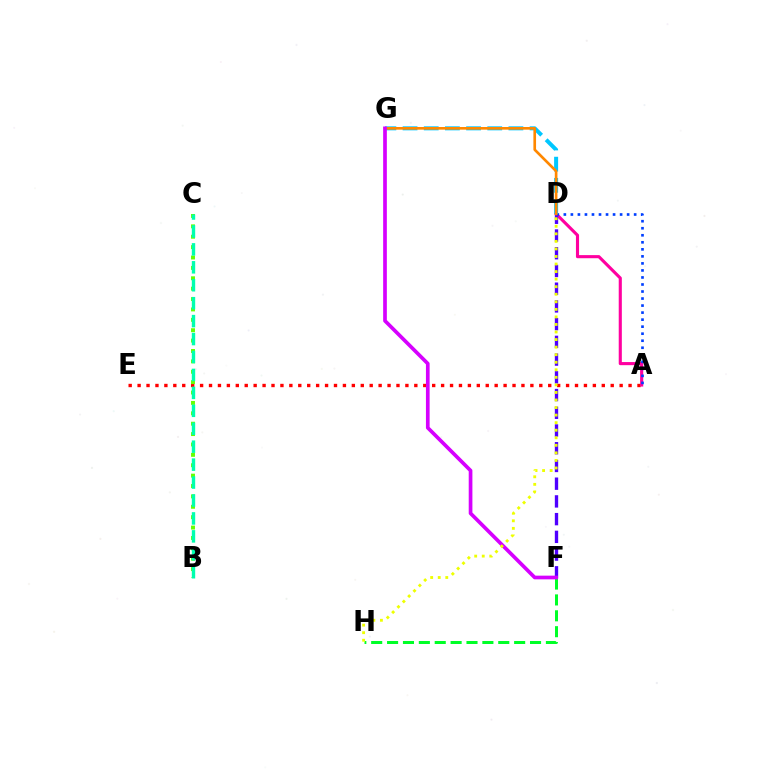{('A', 'E'): [{'color': '#ff0000', 'line_style': 'dotted', 'thickness': 2.43}], ('A', 'D'): [{'color': '#ff00a0', 'line_style': 'solid', 'thickness': 2.24}, {'color': '#003fff', 'line_style': 'dotted', 'thickness': 1.91}], ('D', 'G'): [{'color': '#00c7ff', 'line_style': 'dashed', 'thickness': 2.88}, {'color': '#ff8800', 'line_style': 'solid', 'thickness': 1.91}], ('B', 'C'): [{'color': '#66ff00', 'line_style': 'dotted', 'thickness': 2.82}, {'color': '#00ffaf', 'line_style': 'dashed', 'thickness': 2.44}], ('D', 'F'): [{'color': '#4f00ff', 'line_style': 'dashed', 'thickness': 2.41}], ('F', 'H'): [{'color': '#00ff27', 'line_style': 'dashed', 'thickness': 2.16}], ('F', 'G'): [{'color': '#d600ff', 'line_style': 'solid', 'thickness': 2.65}], ('D', 'H'): [{'color': '#eeff00', 'line_style': 'dotted', 'thickness': 2.05}]}